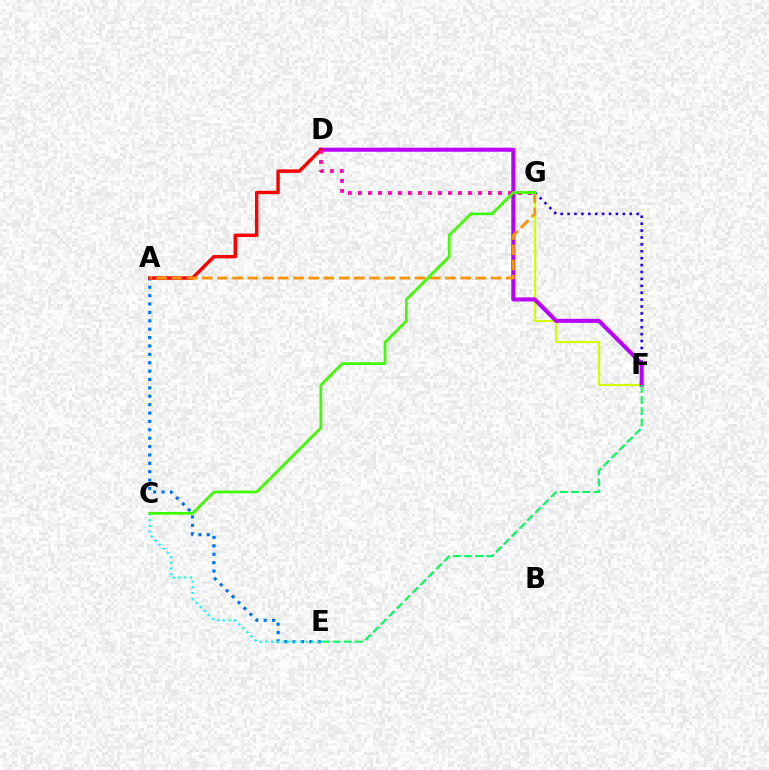{('F', 'G'): [{'color': '#2500ff', 'line_style': 'dotted', 'thickness': 1.88}, {'color': '#d1ff00', 'line_style': 'solid', 'thickness': 1.57}], ('A', 'E'): [{'color': '#0074ff', 'line_style': 'dotted', 'thickness': 2.28}], ('C', 'E'): [{'color': '#00fff6', 'line_style': 'dotted', 'thickness': 1.56}], ('D', 'F'): [{'color': '#b900ff', 'line_style': 'solid', 'thickness': 2.92}], ('A', 'D'): [{'color': '#ff0000', 'line_style': 'solid', 'thickness': 2.49}], ('D', 'G'): [{'color': '#ff00ac', 'line_style': 'dotted', 'thickness': 2.72}], ('A', 'G'): [{'color': '#ff9400', 'line_style': 'dashed', 'thickness': 2.07}], ('C', 'G'): [{'color': '#3dff00', 'line_style': 'solid', 'thickness': 1.97}], ('E', 'F'): [{'color': '#00ff5c', 'line_style': 'dashed', 'thickness': 1.51}]}